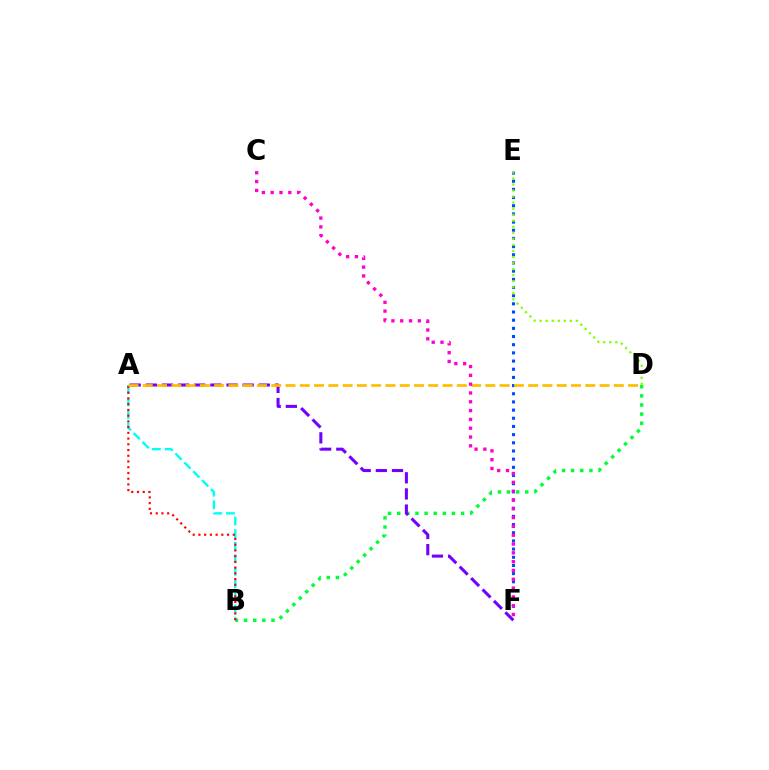{('A', 'B'): [{'color': '#00fff6', 'line_style': 'dashed', 'thickness': 1.71}, {'color': '#ff0000', 'line_style': 'dotted', 'thickness': 1.56}], ('B', 'D'): [{'color': '#00ff39', 'line_style': 'dotted', 'thickness': 2.48}], ('E', 'F'): [{'color': '#004bff', 'line_style': 'dotted', 'thickness': 2.22}], ('A', 'F'): [{'color': '#7200ff', 'line_style': 'dashed', 'thickness': 2.19}], ('A', 'D'): [{'color': '#ffbd00', 'line_style': 'dashed', 'thickness': 1.94}], ('D', 'E'): [{'color': '#84ff00', 'line_style': 'dotted', 'thickness': 1.64}], ('C', 'F'): [{'color': '#ff00cf', 'line_style': 'dotted', 'thickness': 2.39}]}